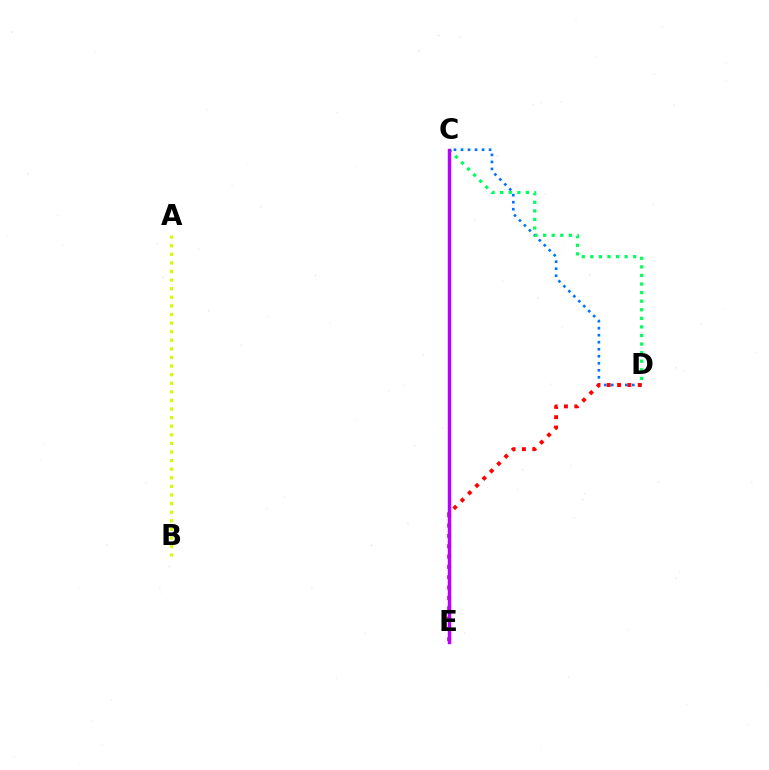{('C', 'D'): [{'color': '#0074ff', 'line_style': 'dotted', 'thickness': 1.91}, {'color': '#00ff5c', 'line_style': 'dotted', 'thickness': 2.33}], ('A', 'B'): [{'color': '#d1ff00', 'line_style': 'dotted', 'thickness': 2.34}], ('D', 'E'): [{'color': '#ff0000', 'line_style': 'dotted', 'thickness': 2.81}], ('C', 'E'): [{'color': '#b900ff', 'line_style': 'solid', 'thickness': 2.49}]}